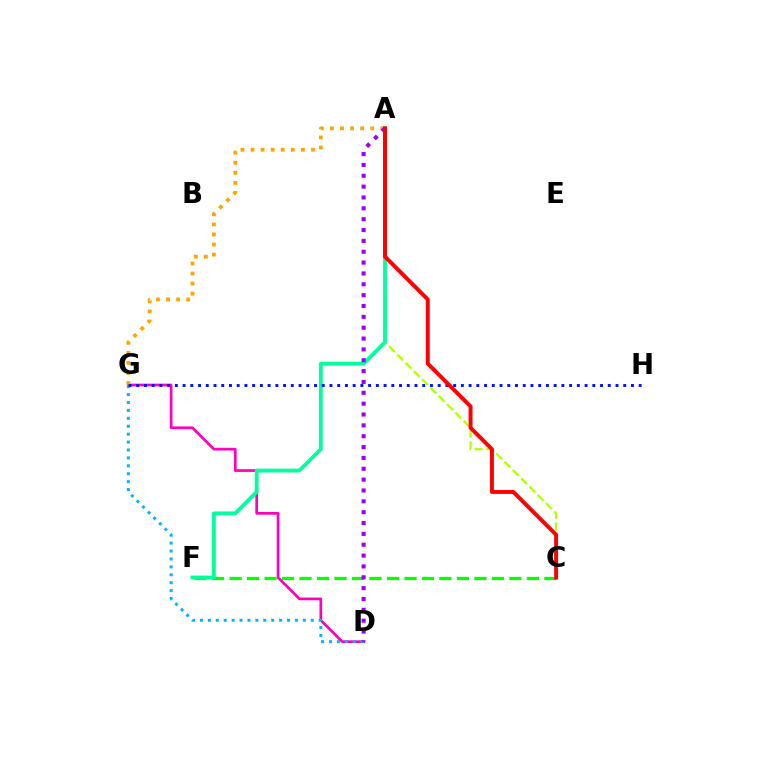{('A', 'C'): [{'color': '#b3ff00', 'line_style': 'dashed', 'thickness': 1.59}, {'color': '#ff0000', 'line_style': 'solid', 'thickness': 2.85}], ('D', 'G'): [{'color': '#ff00bd', 'line_style': 'solid', 'thickness': 1.95}, {'color': '#00b5ff', 'line_style': 'dotted', 'thickness': 2.15}], ('A', 'G'): [{'color': '#ffa500', 'line_style': 'dotted', 'thickness': 2.74}], ('C', 'F'): [{'color': '#08ff00', 'line_style': 'dashed', 'thickness': 2.38}], ('A', 'F'): [{'color': '#00ff9d', 'line_style': 'solid', 'thickness': 2.74}], ('G', 'H'): [{'color': '#0010ff', 'line_style': 'dotted', 'thickness': 2.1}], ('A', 'D'): [{'color': '#9b00ff', 'line_style': 'dotted', 'thickness': 2.95}]}